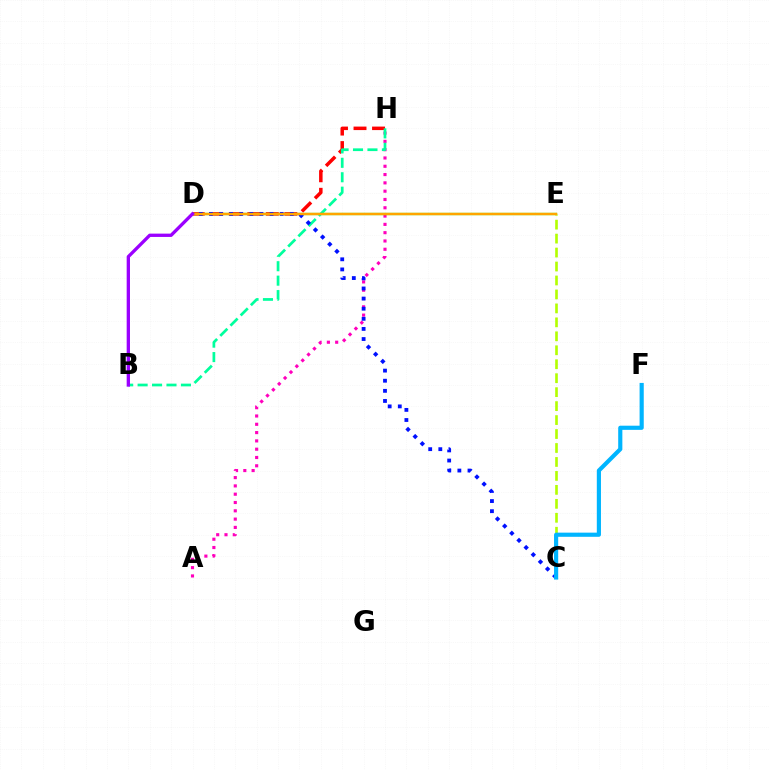{('D', 'H'): [{'color': '#ff0000', 'line_style': 'dashed', 'thickness': 2.52}], ('A', 'H'): [{'color': '#ff00bd', 'line_style': 'dotted', 'thickness': 2.26}], ('D', 'E'): [{'color': '#08ff00', 'line_style': 'solid', 'thickness': 1.61}, {'color': '#ffa500', 'line_style': 'solid', 'thickness': 1.76}], ('C', 'E'): [{'color': '#b3ff00', 'line_style': 'dashed', 'thickness': 1.9}], ('B', 'H'): [{'color': '#00ff9d', 'line_style': 'dashed', 'thickness': 1.96}], ('C', 'D'): [{'color': '#0010ff', 'line_style': 'dotted', 'thickness': 2.75}], ('C', 'F'): [{'color': '#00b5ff', 'line_style': 'solid', 'thickness': 2.99}], ('B', 'D'): [{'color': '#9b00ff', 'line_style': 'solid', 'thickness': 2.39}]}